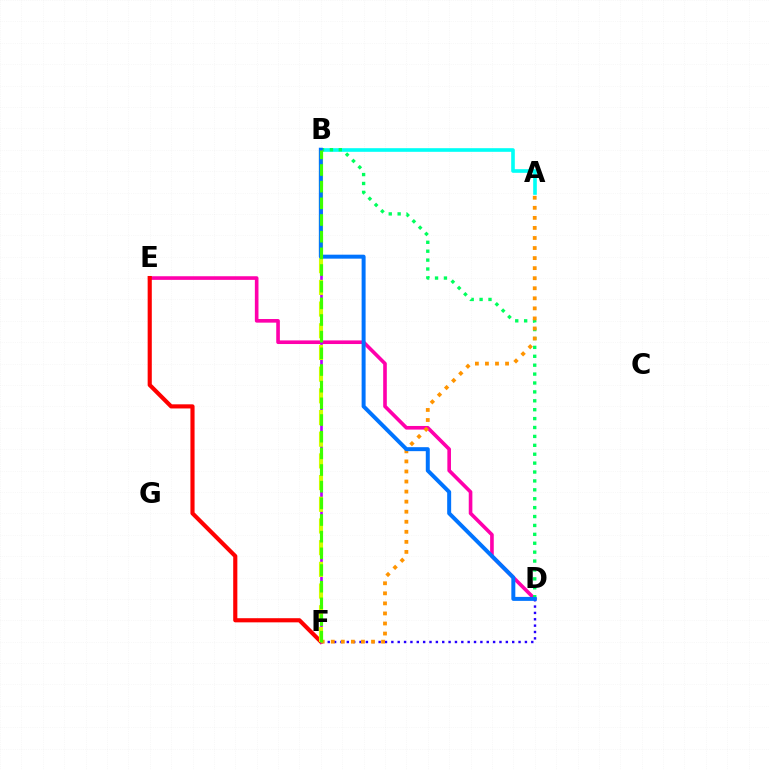{('D', 'E'): [{'color': '#ff00ac', 'line_style': 'solid', 'thickness': 2.61}], ('A', 'B'): [{'color': '#00fff6', 'line_style': 'solid', 'thickness': 2.61}], ('E', 'F'): [{'color': '#ff0000', 'line_style': 'solid', 'thickness': 2.98}], ('B', 'F'): [{'color': '#b900ff', 'line_style': 'solid', 'thickness': 1.91}, {'color': '#d1ff00', 'line_style': 'dashed', 'thickness': 2.95}, {'color': '#3dff00', 'line_style': 'dashed', 'thickness': 2.26}], ('B', 'D'): [{'color': '#00ff5c', 'line_style': 'dotted', 'thickness': 2.42}, {'color': '#0074ff', 'line_style': 'solid', 'thickness': 2.86}], ('D', 'F'): [{'color': '#2500ff', 'line_style': 'dotted', 'thickness': 1.73}], ('A', 'F'): [{'color': '#ff9400', 'line_style': 'dotted', 'thickness': 2.73}]}